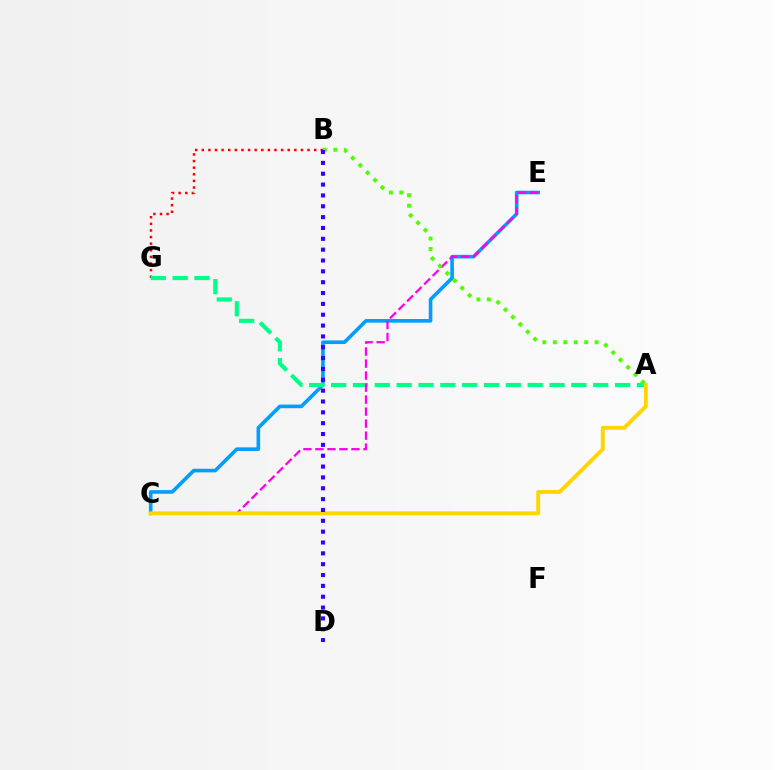{('B', 'G'): [{'color': '#ff0000', 'line_style': 'dotted', 'thickness': 1.8}], ('C', 'E'): [{'color': '#009eff', 'line_style': 'solid', 'thickness': 2.6}, {'color': '#ff00ed', 'line_style': 'dashed', 'thickness': 1.63}], ('A', 'G'): [{'color': '#00ff86', 'line_style': 'dashed', 'thickness': 2.97}], ('A', 'C'): [{'color': '#ffd500', 'line_style': 'solid', 'thickness': 2.81}], ('A', 'B'): [{'color': '#4fff00', 'line_style': 'dotted', 'thickness': 2.84}], ('B', 'D'): [{'color': '#3700ff', 'line_style': 'dotted', 'thickness': 2.95}]}